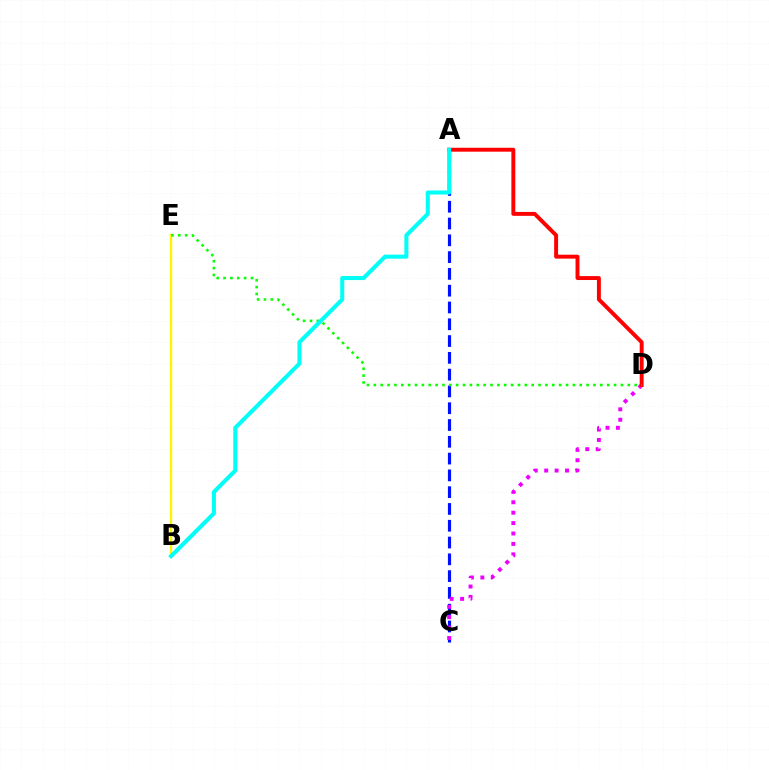{('A', 'C'): [{'color': '#0010ff', 'line_style': 'dashed', 'thickness': 2.28}], ('B', 'E'): [{'color': '#fcf500', 'line_style': 'solid', 'thickness': 1.76}], ('C', 'D'): [{'color': '#ee00ff', 'line_style': 'dotted', 'thickness': 2.83}], ('A', 'D'): [{'color': '#ff0000', 'line_style': 'solid', 'thickness': 2.82}], ('D', 'E'): [{'color': '#08ff00', 'line_style': 'dotted', 'thickness': 1.86}], ('A', 'B'): [{'color': '#00fff6', 'line_style': 'solid', 'thickness': 2.91}]}